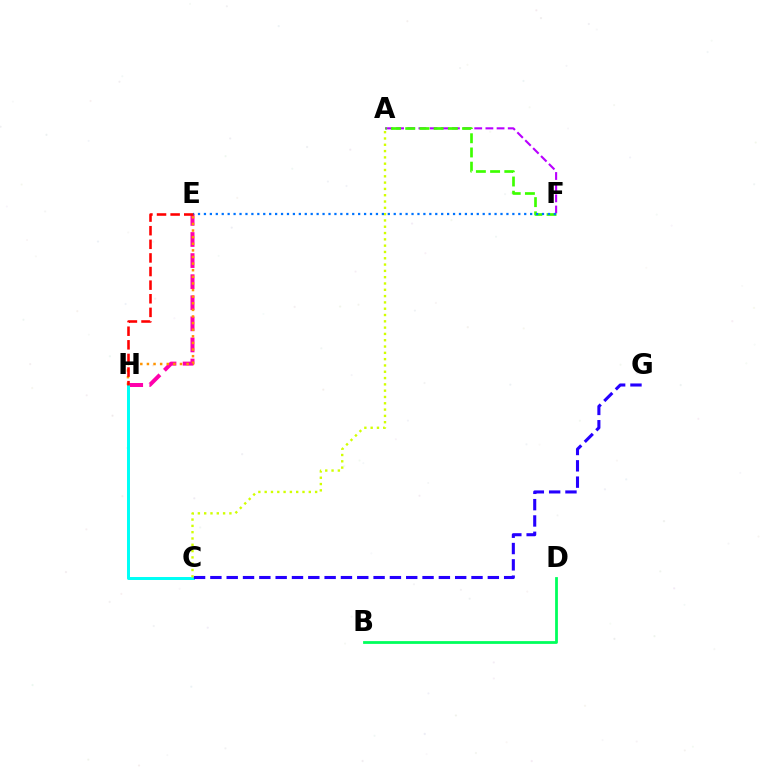{('E', 'H'): [{'color': '#ff00ac', 'line_style': 'dashed', 'thickness': 2.86}, {'color': '#ff9400', 'line_style': 'dotted', 'thickness': 1.8}, {'color': '#ff0000', 'line_style': 'dashed', 'thickness': 1.85}], ('A', 'F'): [{'color': '#b900ff', 'line_style': 'dashed', 'thickness': 1.52}, {'color': '#3dff00', 'line_style': 'dashed', 'thickness': 1.93}], ('B', 'D'): [{'color': '#00ff5c', 'line_style': 'solid', 'thickness': 2.0}], ('C', 'H'): [{'color': '#00fff6', 'line_style': 'solid', 'thickness': 2.15}], ('A', 'C'): [{'color': '#d1ff00', 'line_style': 'dotted', 'thickness': 1.71}], ('C', 'G'): [{'color': '#2500ff', 'line_style': 'dashed', 'thickness': 2.22}], ('E', 'F'): [{'color': '#0074ff', 'line_style': 'dotted', 'thickness': 1.61}]}